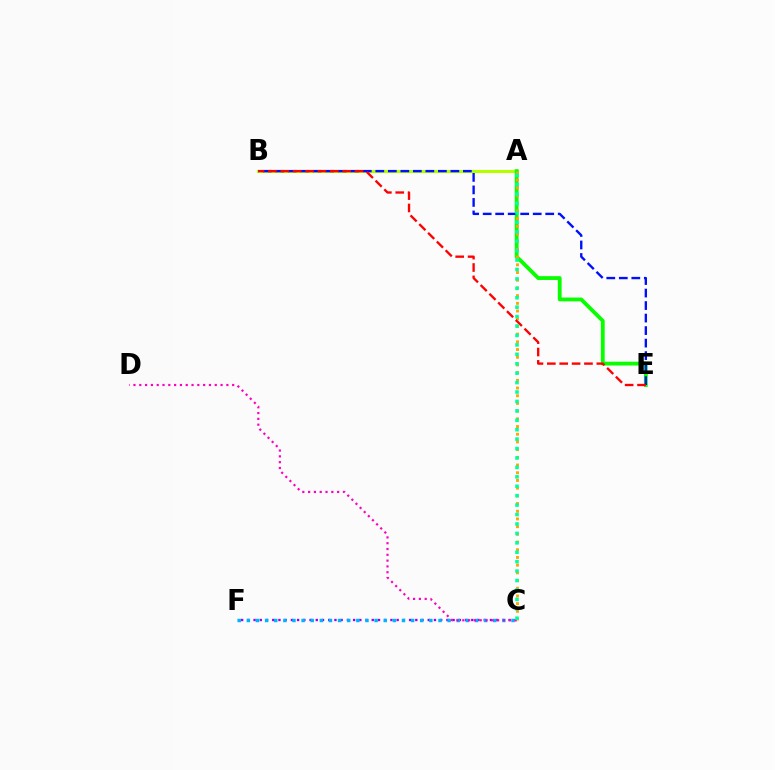{('C', 'F'): [{'color': '#9b00ff', 'line_style': 'dotted', 'thickness': 1.69}, {'color': '#00b5ff', 'line_style': 'dotted', 'thickness': 2.48}], ('A', 'B'): [{'color': '#b3ff00', 'line_style': 'solid', 'thickness': 2.25}], ('A', 'E'): [{'color': '#08ff00', 'line_style': 'solid', 'thickness': 2.74}], ('B', 'E'): [{'color': '#0010ff', 'line_style': 'dashed', 'thickness': 1.7}, {'color': '#ff0000', 'line_style': 'dashed', 'thickness': 1.68}], ('C', 'D'): [{'color': '#ff00bd', 'line_style': 'dotted', 'thickness': 1.58}], ('A', 'C'): [{'color': '#ffa500', 'line_style': 'dotted', 'thickness': 2.09}, {'color': '#00ff9d', 'line_style': 'dotted', 'thickness': 2.56}]}